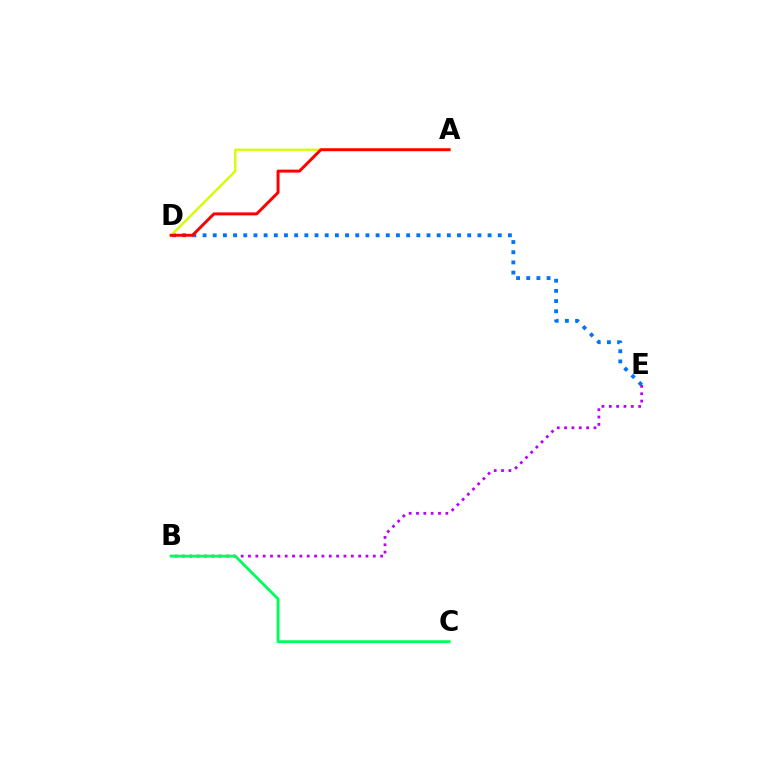{('D', 'E'): [{'color': '#0074ff', 'line_style': 'dotted', 'thickness': 2.77}], ('B', 'E'): [{'color': '#b900ff', 'line_style': 'dotted', 'thickness': 1.99}], ('A', 'D'): [{'color': '#d1ff00', 'line_style': 'solid', 'thickness': 1.7}, {'color': '#ff0000', 'line_style': 'solid', 'thickness': 2.13}], ('B', 'C'): [{'color': '#00ff5c', 'line_style': 'solid', 'thickness': 2.06}]}